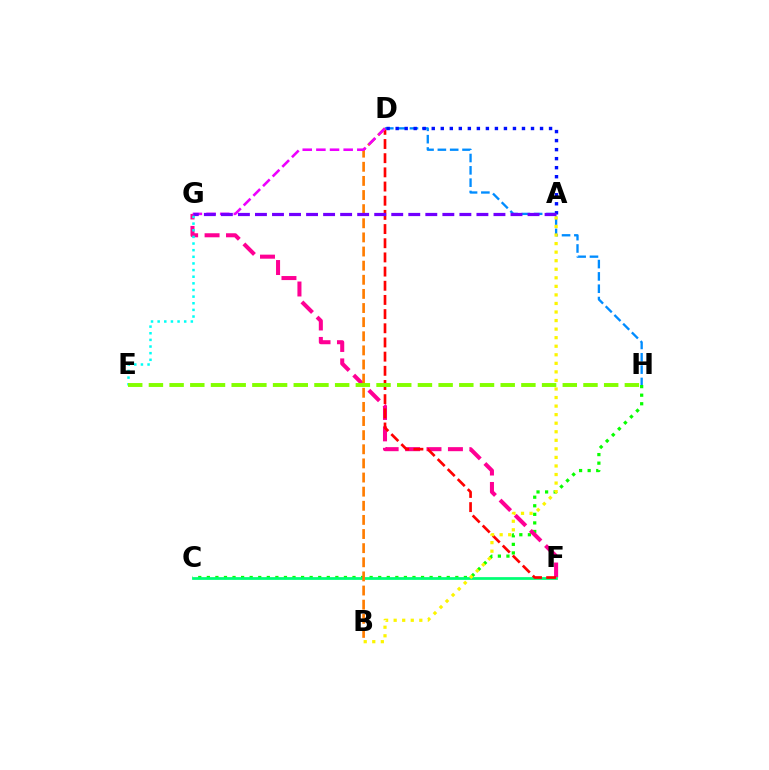{('C', 'H'): [{'color': '#08ff00', 'line_style': 'dotted', 'thickness': 2.33}], ('F', 'G'): [{'color': '#ff0094', 'line_style': 'dashed', 'thickness': 2.91}], ('C', 'F'): [{'color': '#00ff74', 'line_style': 'solid', 'thickness': 1.98}], ('D', 'F'): [{'color': '#ff0000', 'line_style': 'dashed', 'thickness': 1.93}], ('D', 'H'): [{'color': '#008cff', 'line_style': 'dashed', 'thickness': 1.67}], ('B', 'D'): [{'color': '#ff7c00', 'line_style': 'dashed', 'thickness': 1.92}], ('D', 'G'): [{'color': '#ee00ff', 'line_style': 'dashed', 'thickness': 1.85}], ('A', 'D'): [{'color': '#0010ff', 'line_style': 'dotted', 'thickness': 2.45}], ('A', 'G'): [{'color': '#7200ff', 'line_style': 'dashed', 'thickness': 2.31}], ('E', 'G'): [{'color': '#00fff6', 'line_style': 'dotted', 'thickness': 1.8}], ('A', 'B'): [{'color': '#fcf500', 'line_style': 'dotted', 'thickness': 2.32}], ('E', 'H'): [{'color': '#84ff00', 'line_style': 'dashed', 'thickness': 2.81}]}